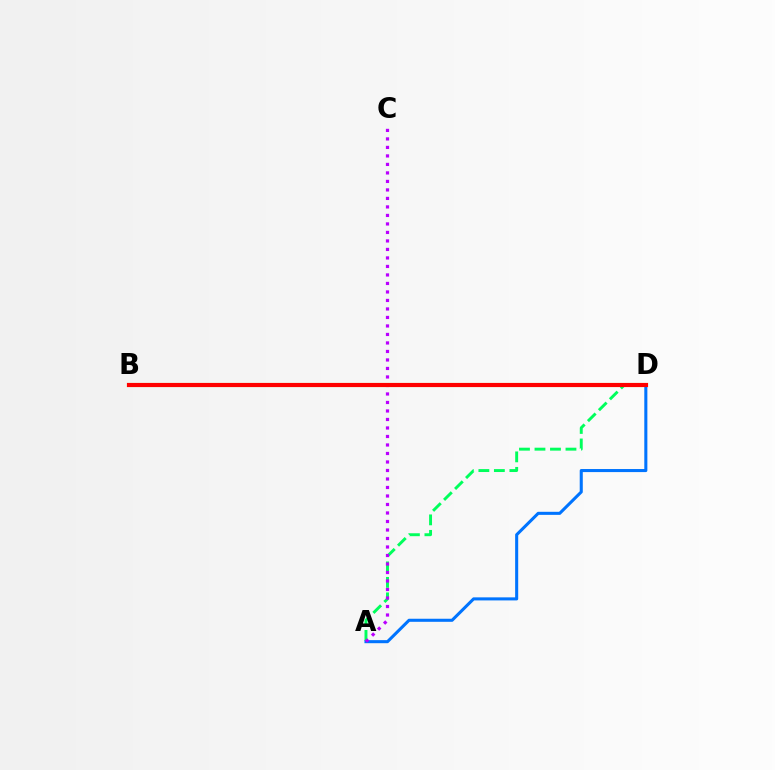{('B', 'D'): [{'color': '#d1ff00', 'line_style': 'solid', 'thickness': 2.94}, {'color': '#ff0000', 'line_style': 'solid', 'thickness': 2.97}], ('A', 'D'): [{'color': '#00ff5c', 'line_style': 'dashed', 'thickness': 2.11}, {'color': '#0074ff', 'line_style': 'solid', 'thickness': 2.21}], ('A', 'C'): [{'color': '#b900ff', 'line_style': 'dotted', 'thickness': 2.31}]}